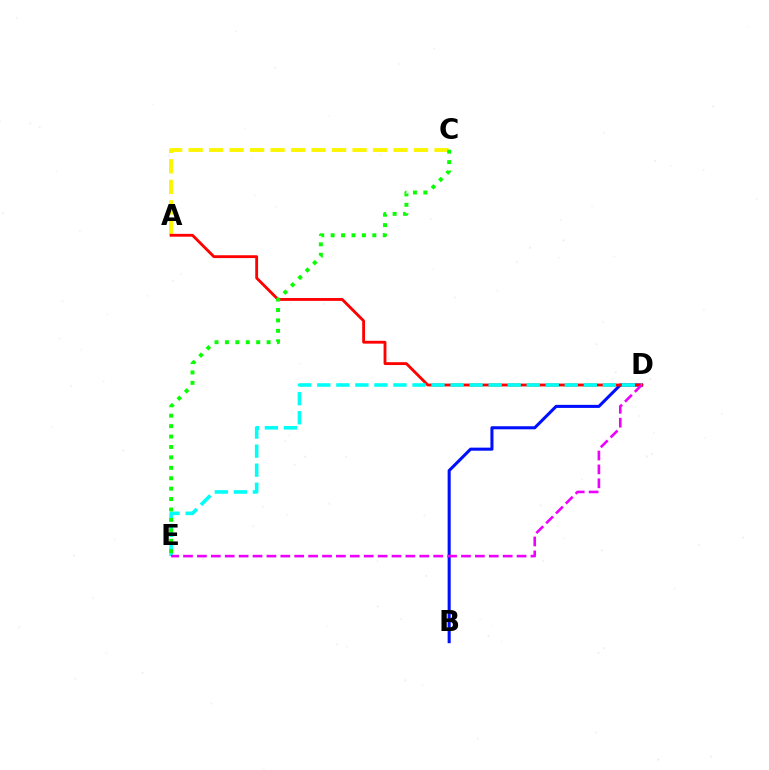{('A', 'C'): [{'color': '#fcf500', 'line_style': 'dashed', 'thickness': 2.78}], ('B', 'D'): [{'color': '#0010ff', 'line_style': 'solid', 'thickness': 2.2}], ('A', 'D'): [{'color': '#ff0000', 'line_style': 'solid', 'thickness': 2.04}], ('D', 'E'): [{'color': '#00fff6', 'line_style': 'dashed', 'thickness': 2.59}, {'color': '#ee00ff', 'line_style': 'dashed', 'thickness': 1.89}], ('C', 'E'): [{'color': '#08ff00', 'line_style': 'dotted', 'thickness': 2.83}]}